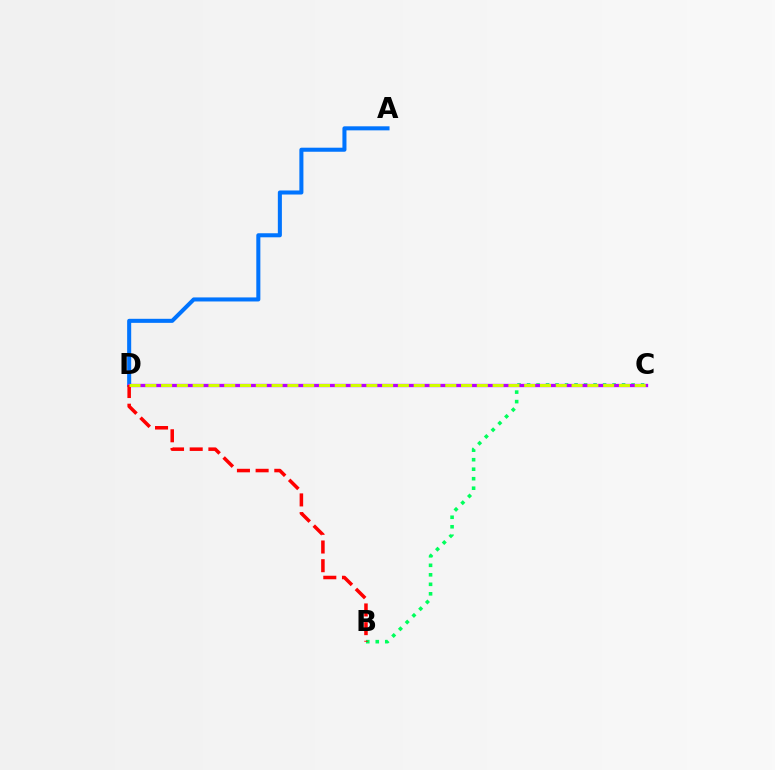{('B', 'C'): [{'color': '#00ff5c', 'line_style': 'dotted', 'thickness': 2.58}], ('A', 'D'): [{'color': '#0074ff', 'line_style': 'solid', 'thickness': 2.91}], ('C', 'D'): [{'color': '#b900ff', 'line_style': 'solid', 'thickness': 2.38}, {'color': '#d1ff00', 'line_style': 'dashed', 'thickness': 2.14}], ('B', 'D'): [{'color': '#ff0000', 'line_style': 'dashed', 'thickness': 2.54}]}